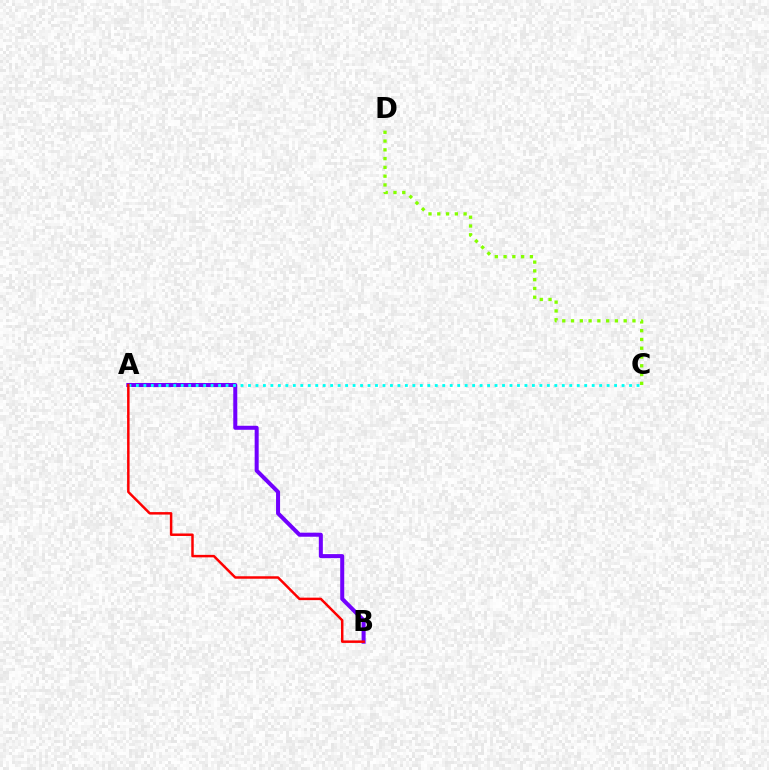{('C', 'D'): [{'color': '#84ff00', 'line_style': 'dotted', 'thickness': 2.38}], ('A', 'B'): [{'color': '#7200ff', 'line_style': 'solid', 'thickness': 2.89}, {'color': '#ff0000', 'line_style': 'solid', 'thickness': 1.78}], ('A', 'C'): [{'color': '#00fff6', 'line_style': 'dotted', 'thickness': 2.03}]}